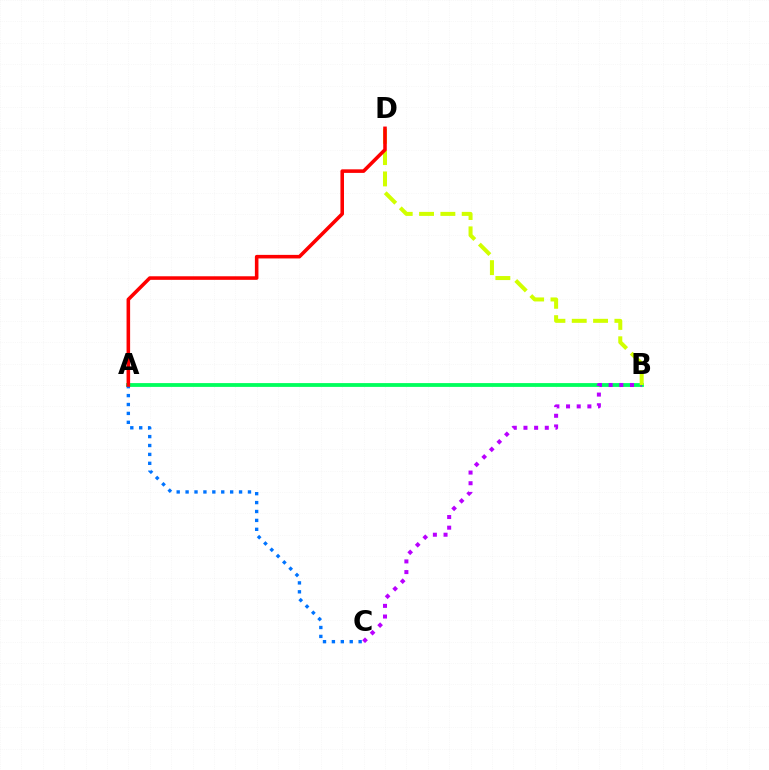{('A', 'B'): [{'color': '#00ff5c', 'line_style': 'solid', 'thickness': 2.74}], ('B', 'C'): [{'color': '#b900ff', 'line_style': 'dotted', 'thickness': 2.9}], ('B', 'D'): [{'color': '#d1ff00', 'line_style': 'dashed', 'thickness': 2.9}], ('A', 'C'): [{'color': '#0074ff', 'line_style': 'dotted', 'thickness': 2.42}], ('A', 'D'): [{'color': '#ff0000', 'line_style': 'solid', 'thickness': 2.57}]}